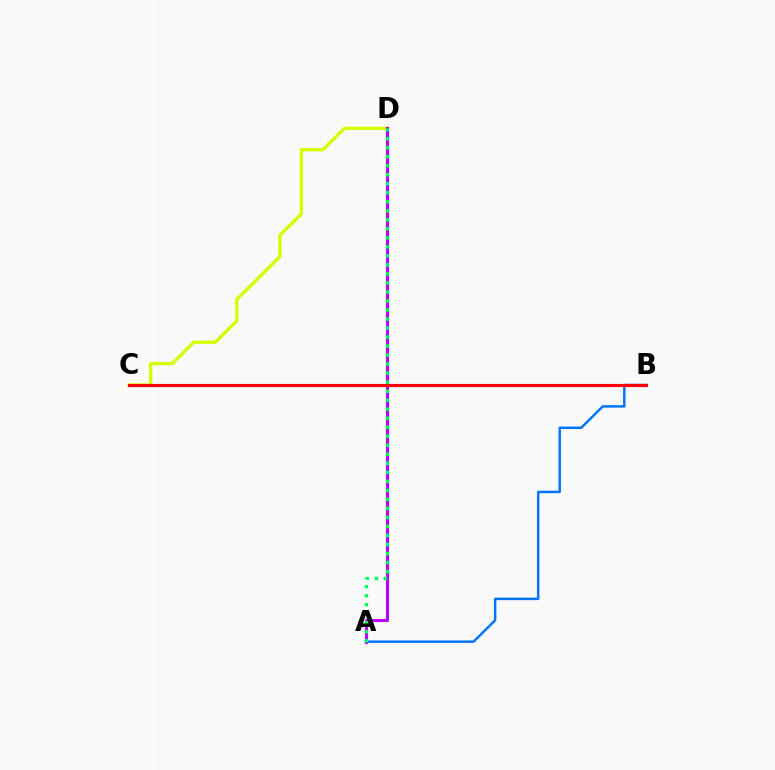{('A', 'B'): [{'color': '#0074ff', 'line_style': 'solid', 'thickness': 1.78}], ('C', 'D'): [{'color': '#d1ff00', 'line_style': 'solid', 'thickness': 2.39}], ('A', 'D'): [{'color': '#b900ff', 'line_style': 'solid', 'thickness': 2.24}, {'color': '#00ff5c', 'line_style': 'dotted', 'thickness': 2.45}], ('B', 'C'): [{'color': '#ff0000', 'line_style': 'solid', 'thickness': 2.26}]}